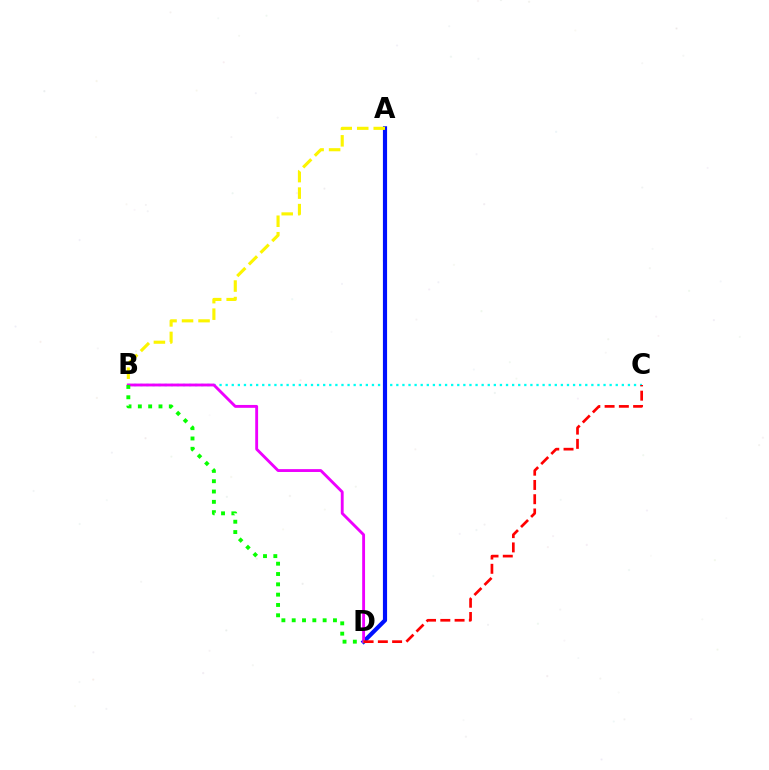{('B', 'C'): [{'color': '#00fff6', 'line_style': 'dotted', 'thickness': 1.66}], ('A', 'D'): [{'color': '#0010ff', 'line_style': 'solid', 'thickness': 3.0}], ('A', 'B'): [{'color': '#fcf500', 'line_style': 'dashed', 'thickness': 2.24}], ('B', 'D'): [{'color': '#ee00ff', 'line_style': 'solid', 'thickness': 2.06}, {'color': '#08ff00', 'line_style': 'dotted', 'thickness': 2.8}], ('C', 'D'): [{'color': '#ff0000', 'line_style': 'dashed', 'thickness': 1.94}]}